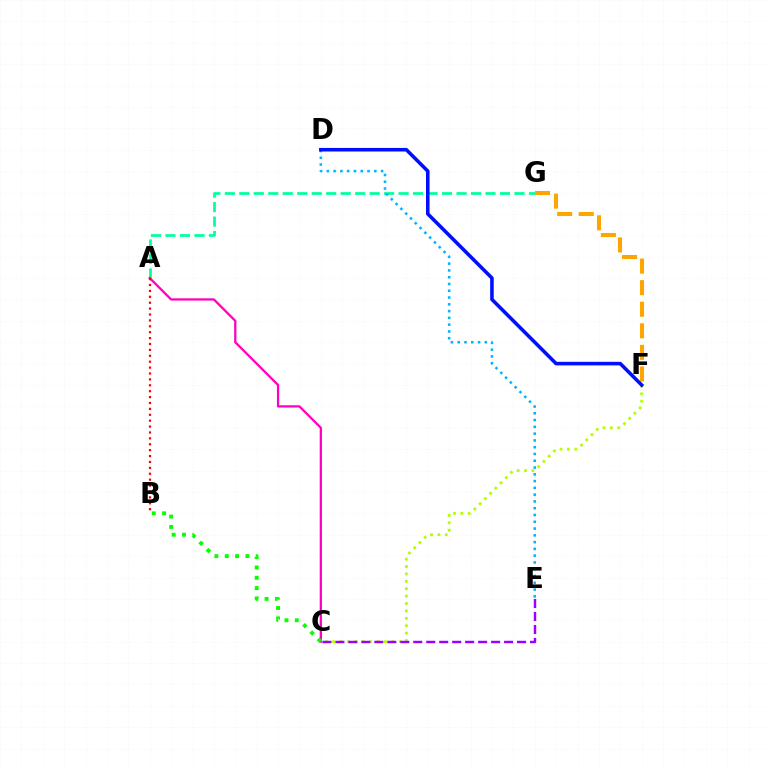{('A', 'G'): [{'color': '#00ff9d', 'line_style': 'dashed', 'thickness': 1.97}], ('C', 'F'): [{'color': '#b3ff00', 'line_style': 'dotted', 'thickness': 2.01}], ('F', 'G'): [{'color': '#ffa500', 'line_style': 'dashed', 'thickness': 2.93}], ('D', 'E'): [{'color': '#00b5ff', 'line_style': 'dotted', 'thickness': 1.84}], ('A', 'C'): [{'color': '#ff00bd', 'line_style': 'solid', 'thickness': 1.63}], ('B', 'C'): [{'color': '#08ff00', 'line_style': 'dotted', 'thickness': 2.8}], ('D', 'F'): [{'color': '#0010ff', 'line_style': 'solid', 'thickness': 2.57}], ('A', 'B'): [{'color': '#ff0000', 'line_style': 'dotted', 'thickness': 1.6}], ('C', 'E'): [{'color': '#9b00ff', 'line_style': 'dashed', 'thickness': 1.76}]}